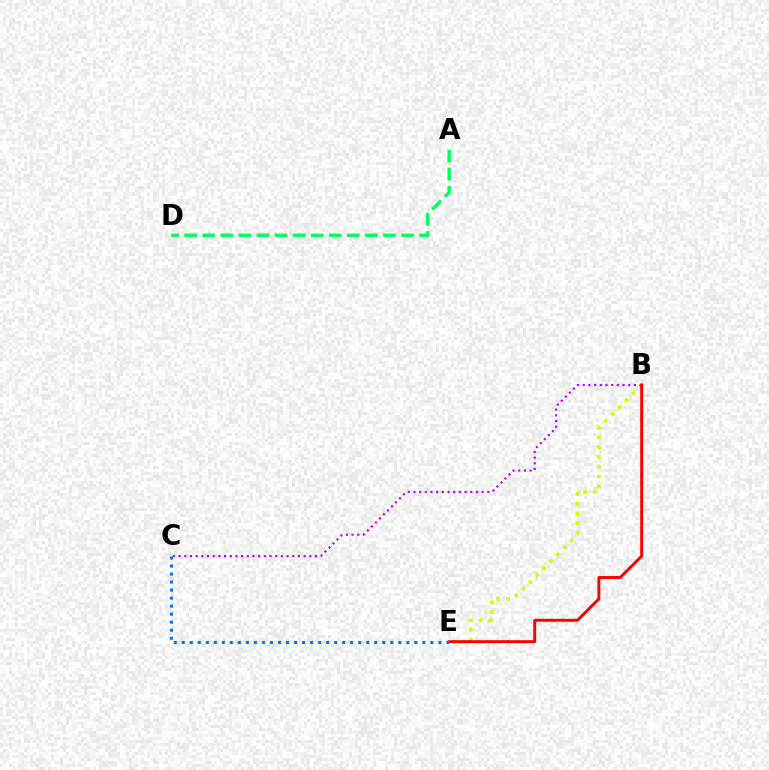{('B', 'E'): [{'color': '#d1ff00', 'line_style': 'dotted', 'thickness': 2.65}, {'color': '#ff0000', 'line_style': 'solid', 'thickness': 2.12}], ('B', 'C'): [{'color': '#b900ff', 'line_style': 'dotted', 'thickness': 1.54}], ('C', 'E'): [{'color': '#0074ff', 'line_style': 'dotted', 'thickness': 2.18}], ('A', 'D'): [{'color': '#00ff5c', 'line_style': 'dashed', 'thickness': 2.45}]}